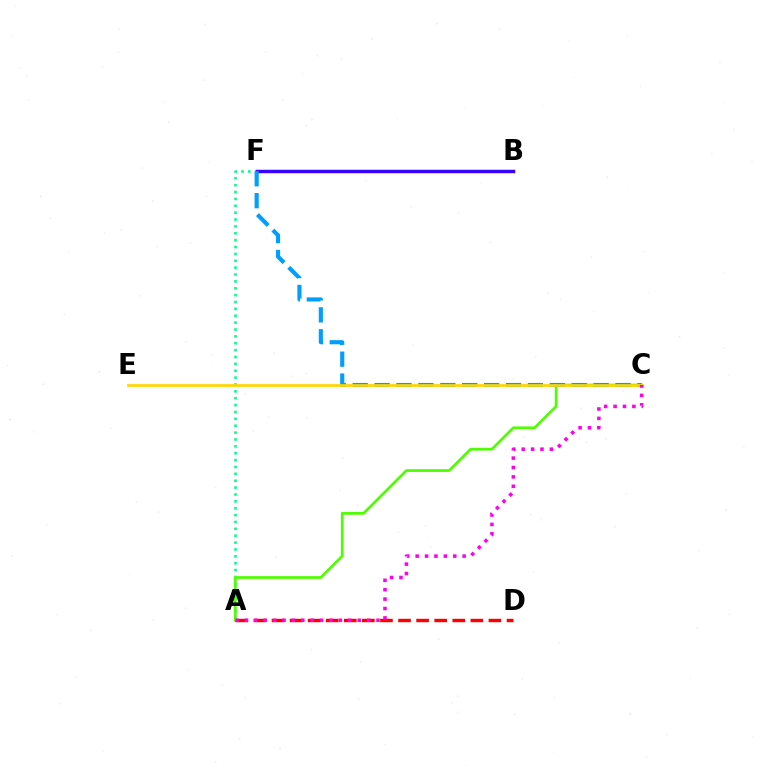{('A', 'F'): [{'color': '#00ff86', 'line_style': 'dotted', 'thickness': 1.87}], ('B', 'F'): [{'color': '#3700ff', 'line_style': 'solid', 'thickness': 2.48}], ('A', 'D'): [{'color': '#ff0000', 'line_style': 'dashed', 'thickness': 2.46}], ('A', 'C'): [{'color': '#4fff00', 'line_style': 'solid', 'thickness': 1.97}, {'color': '#ff00ed', 'line_style': 'dotted', 'thickness': 2.55}], ('C', 'F'): [{'color': '#009eff', 'line_style': 'dashed', 'thickness': 2.98}], ('C', 'E'): [{'color': '#ffd500', 'line_style': 'solid', 'thickness': 1.96}]}